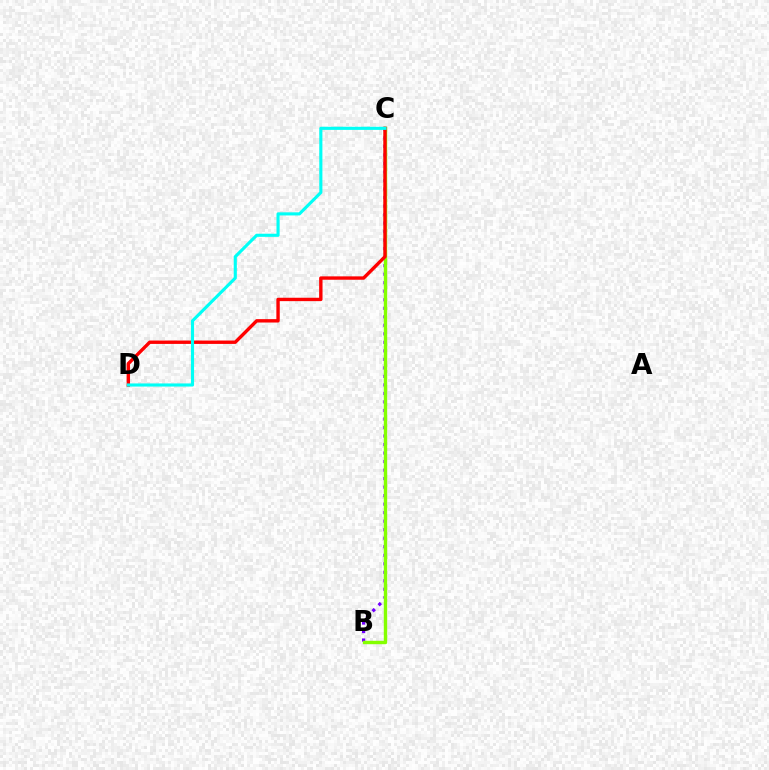{('B', 'C'): [{'color': '#7200ff', 'line_style': 'dotted', 'thickness': 2.31}, {'color': '#84ff00', 'line_style': 'solid', 'thickness': 2.45}], ('C', 'D'): [{'color': '#ff0000', 'line_style': 'solid', 'thickness': 2.44}, {'color': '#00fff6', 'line_style': 'solid', 'thickness': 2.24}]}